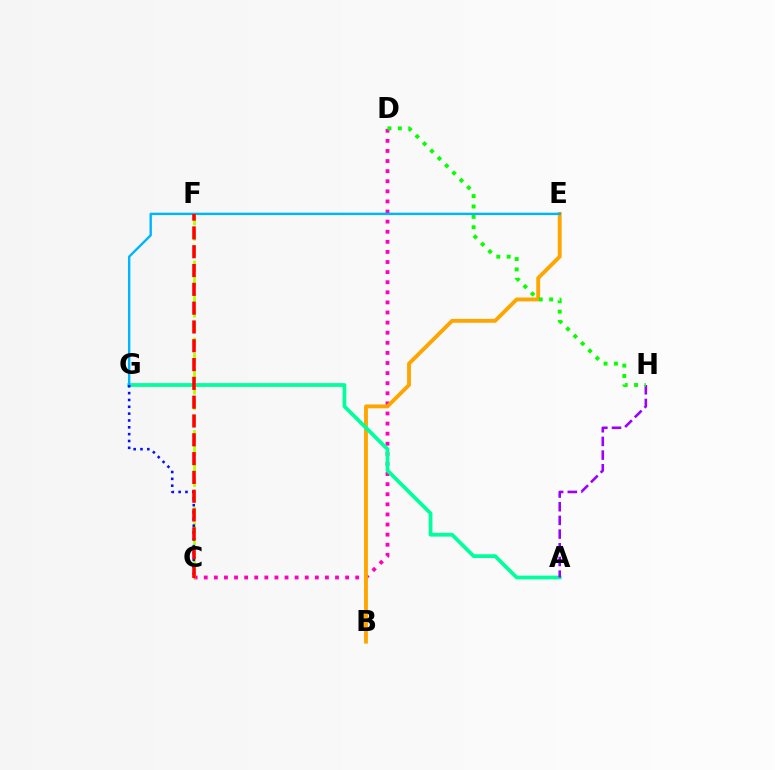{('C', 'D'): [{'color': '#ff00bd', 'line_style': 'dotted', 'thickness': 2.74}], ('B', 'E'): [{'color': '#ffa500', 'line_style': 'solid', 'thickness': 2.78}], ('A', 'G'): [{'color': '#00ff9d', 'line_style': 'solid', 'thickness': 2.71}], ('E', 'G'): [{'color': '#00b5ff', 'line_style': 'solid', 'thickness': 1.73}], ('A', 'H'): [{'color': '#9b00ff', 'line_style': 'dashed', 'thickness': 1.86}], ('D', 'H'): [{'color': '#08ff00', 'line_style': 'dotted', 'thickness': 2.82}], ('C', 'F'): [{'color': '#b3ff00', 'line_style': 'dashed', 'thickness': 2.09}, {'color': '#ff0000', 'line_style': 'dashed', 'thickness': 2.55}], ('C', 'G'): [{'color': '#0010ff', 'line_style': 'dotted', 'thickness': 1.86}]}